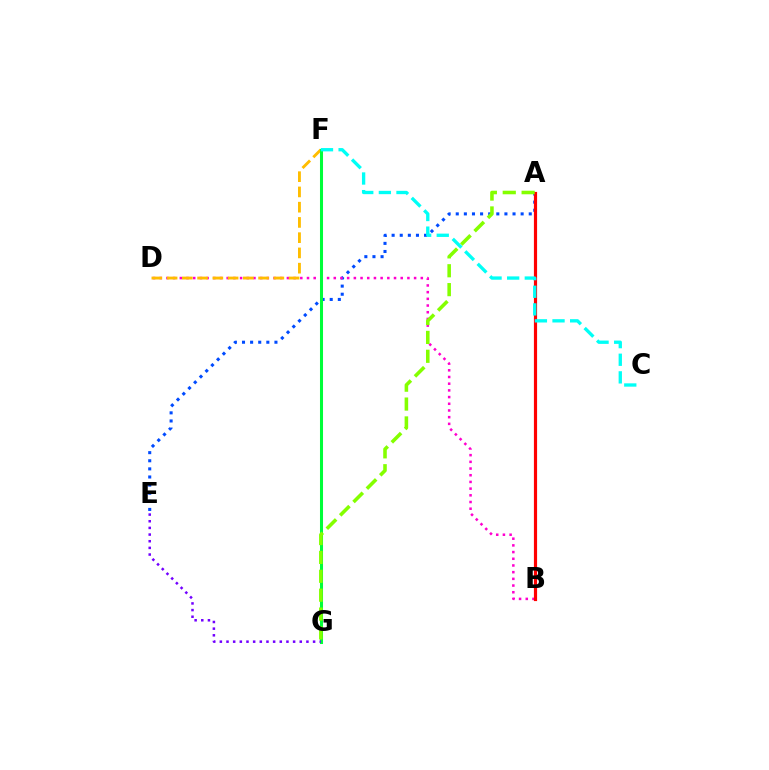{('A', 'E'): [{'color': '#004bff', 'line_style': 'dotted', 'thickness': 2.2}], ('B', 'D'): [{'color': '#ff00cf', 'line_style': 'dotted', 'thickness': 1.82}], ('D', 'F'): [{'color': '#ffbd00', 'line_style': 'dashed', 'thickness': 2.07}], ('A', 'B'): [{'color': '#ff0000', 'line_style': 'solid', 'thickness': 2.29}], ('F', 'G'): [{'color': '#00ff39', 'line_style': 'solid', 'thickness': 2.19}], ('E', 'G'): [{'color': '#7200ff', 'line_style': 'dotted', 'thickness': 1.81}], ('A', 'G'): [{'color': '#84ff00', 'line_style': 'dashed', 'thickness': 2.56}], ('C', 'F'): [{'color': '#00fff6', 'line_style': 'dashed', 'thickness': 2.39}]}